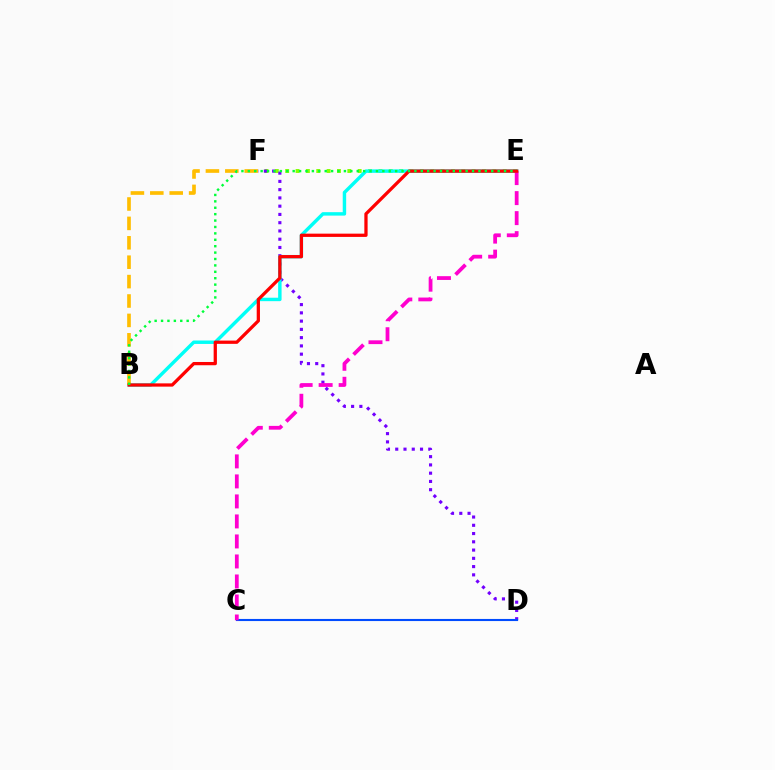{('E', 'F'): [{'color': '#84ff00', 'line_style': 'dotted', 'thickness': 2.81}], ('D', 'F'): [{'color': '#7200ff', 'line_style': 'dotted', 'thickness': 2.24}], ('B', 'E'): [{'color': '#00fff6', 'line_style': 'solid', 'thickness': 2.47}, {'color': '#ff0000', 'line_style': 'solid', 'thickness': 2.35}, {'color': '#00ff39', 'line_style': 'dotted', 'thickness': 1.74}], ('B', 'F'): [{'color': '#ffbd00', 'line_style': 'dashed', 'thickness': 2.64}], ('C', 'D'): [{'color': '#004bff', 'line_style': 'solid', 'thickness': 1.52}], ('C', 'E'): [{'color': '#ff00cf', 'line_style': 'dashed', 'thickness': 2.72}]}